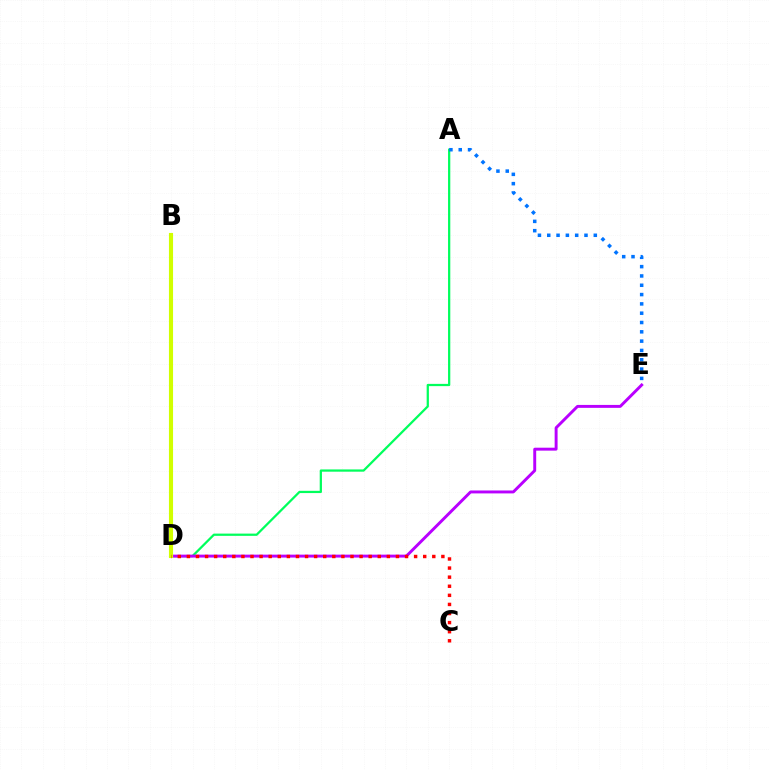{('A', 'D'): [{'color': '#00ff5c', 'line_style': 'solid', 'thickness': 1.62}], ('D', 'E'): [{'color': '#b900ff', 'line_style': 'solid', 'thickness': 2.11}], ('A', 'E'): [{'color': '#0074ff', 'line_style': 'dotted', 'thickness': 2.53}], ('B', 'D'): [{'color': '#d1ff00', 'line_style': 'solid', 'thickness': 2.96}], ('C', 'D'): [{'color': '#ff0000', 'line_style': 'dotted', 'thickness': 2.47}]}